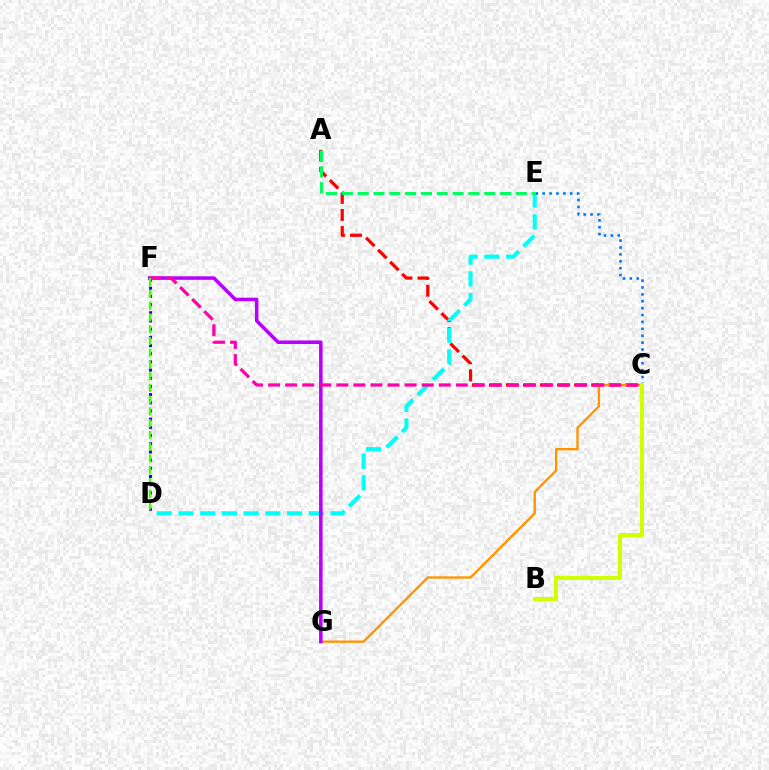{('A', 'C'): [{'color': '#ff0000', 'line_style': 'dashed', 'thickness': 2.31}], ('D', 'E'): [{'color': '#00fff6', 'line_style': 'dashed', 'thickness': 2.95}], ('D', 'F'): [{'color': '#2500ff', 'line_style': 'dotted', 'thickness': 2.22}, {'color': '#3dff00', 'line_style': 'dashed', 'thickness': 1.6}], ('C', 'E'): [{'color': '#0074ff', 'line_style': 'dotted', 'thickness': 1.87}], ('C', 'G'): [{'color': '#ff9400', 'line_style': 'solid', 'thickness': 1.68}], ('F', 'G'): [{'color': '#b900ff', 'line_style': 'solid', 'thickness': 2.55}], ('C', 'F'): [{'color': '#ff00ac', 'line_style': 'dashed', 'thickness': 2.32}], ('B', 'C'): [{'color': '#d1ff00', 'line_style': 'solid', 'thickness': 2.9}], ('A', 'E'): [{'color': '#00ff5c', 'line_style': 'dashed', 'thickness': 2.15}]}